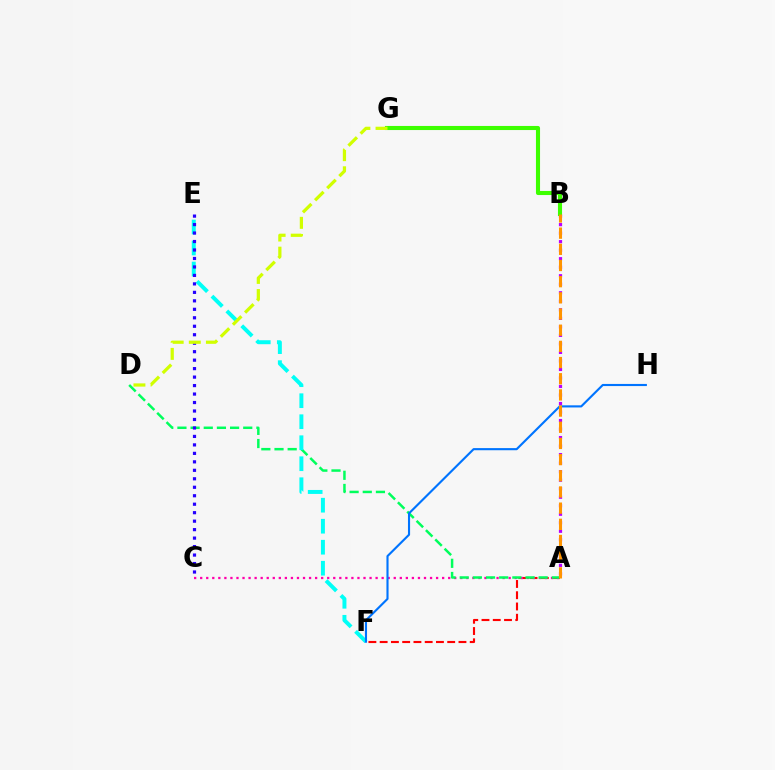{('A', 'F'): [{'color': '#ff0000', 'line_style': 'dashed', 'thickness': 1.53}], ('A', 'C'): [{'color': '#ff00ac', 'line_style': 'dotted', 'thickness': 1.64}], ('A', 'D'): [{'color': '#00ff5c', 'line_style': 'dashed', 'thickness': 1.79}], ('A', 'B'): [{'color': '#b900ff', 'line_style': 'dotted', 'thickness': 2.31}, {'color': '#ff9400', 'line_style': 'dashed', 'thickness': 2.2}], ('B', 'G'): [{'color': '#3dff00', 'line_style': 'solid', 'thickness': 2.94}], ('E', 'F'): [{'color': '#00fff6', 'line_style': 'dashed', 'thickness': 2.85}], ('F', 'H'): [{'color': '#0074ff', 'line_style': 'solid', 'thickness': 1.53}], ('C', 'E'): [{'color': '#2500ff', 'line_style': 'dotted', 'thickness': 2.3}], ('D', 'G'): [{'color': '#d1ff00', 'line_style': 'dashed', 'thickness': 2.33}]}